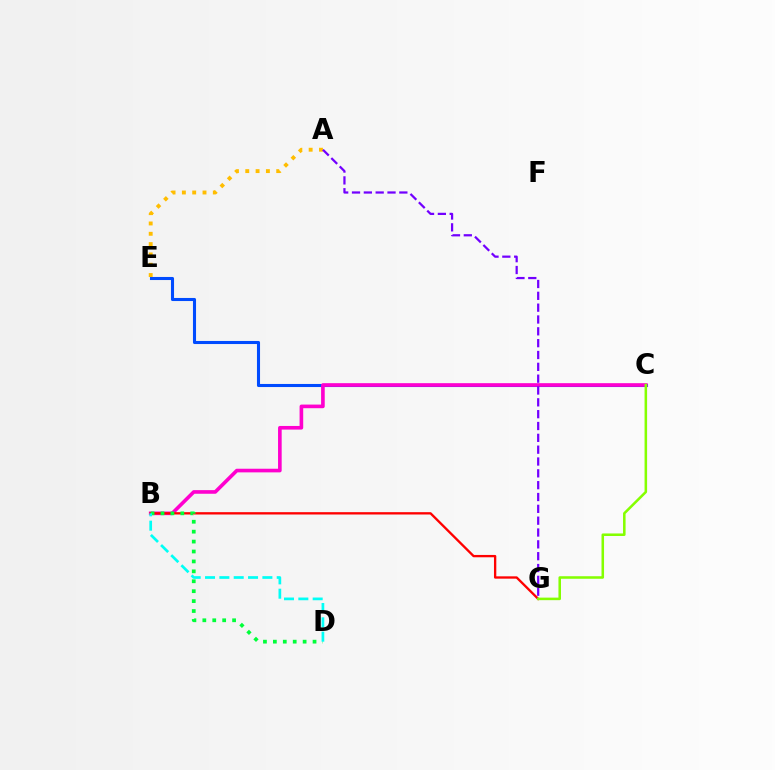{('C', 'E'): [{'color': '#004bff', 'line_style': 'solid', 'thickness': 2.21}], ('B', 'C'): [{'color': '#ff00cf', 'line_style': 'solid', 'thickness': 2.62}], ('B', 'G'): [{'color': '#ff0000', 'line_style': 'solid', 'thickness': 1.68}], ('B', 'D'): [{'color': '#00ff39', 'line_style': 'dotted', 'thickness': 2.7}, {'color': '#00fff6', 'line_style': 'dashed', 'thickness': 1.95}], ('A', 'E'): [{'color': '#ffbd00', 'line_style': 'dotted', 'thickness': 2.8}], ('C', 'G'): [{'color': '#84ff00', 'line_style': 'solid', 'thickness': 1.83}], ('A', 'G'): [{'color': '#7200ff', 'line_style': 'dashed', 'thickness': 1.61}]}